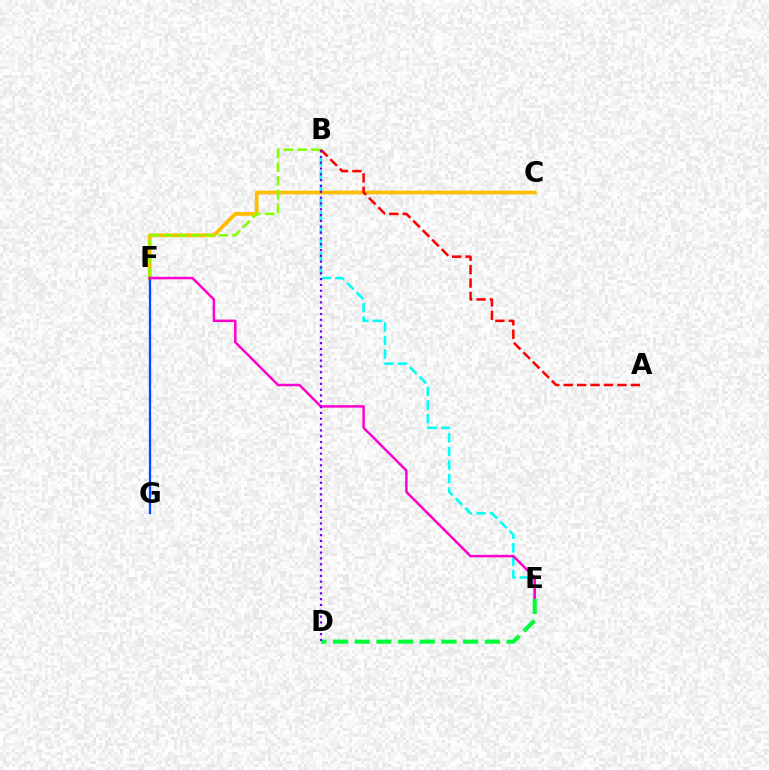{('B', 'E'): [{'color': '#00fff6', 'line_style': 'dashed', 'thickness': 1.84}], ('C', 'F'): [{'color': '#ffbd00', 'line_style': 'solid', 'thickness': 2.7}], ('B', 'F'): [{'color': '#84ff00', 'line_style': 'dashed', 'thickness': 1.88}], ('F', 'G'): [{'color': '#004bff', 'line_style': 'solid', 'thickness': 1.66}], ('E', 'F'): [{'color': '#ff00cf', 'line_style': 'solid', 'thickness': 1.79}], ('A', 'B'): [{'color': '#ff0000', 'line_style': 'dashed', 'thickness': 1.82}], ('D', 'E'): [{'color': '#00ff39', 'line_style': 'dashed', 'thickness': 2.95}], ('B', 'D'): [{'color': '#7200ff', 'line_style': 'dotted', 'thickness': 1.58}]}